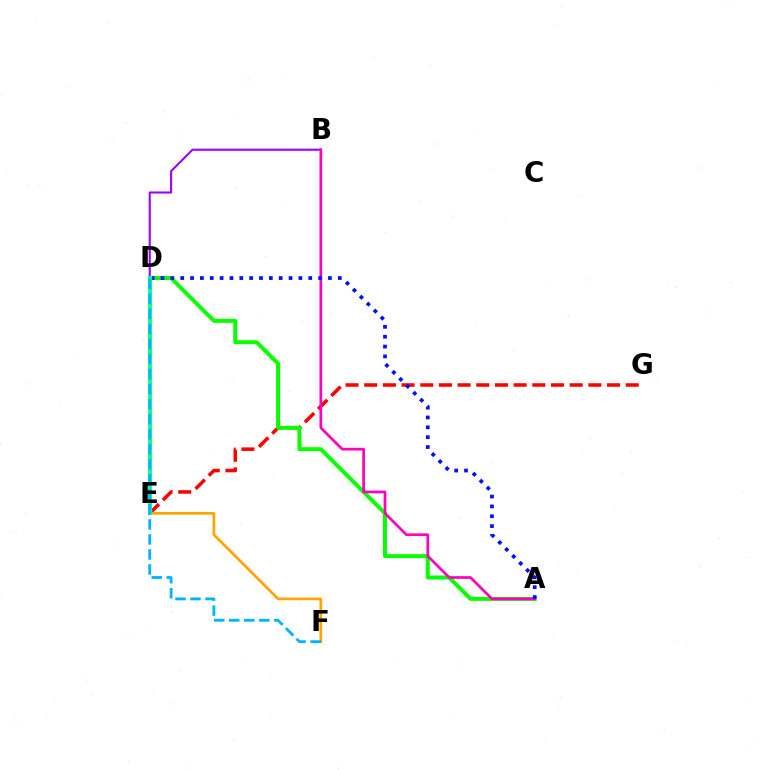{('E', 'G'): [{'color': '#ff0000', 'line_style': 'dashed', 'thickness': 2.54}], ('B', 'D'): [{'color': '#9b00ff', 'line_style': 'solid', 'thickness': 1.5}], ('D', 'E'): [{'color': '#b3ff00', 'line_style': 'dashed', 'thickness': 2.42}, {'color': '#00ff9d', 'line_style': 'solid', 'thickness': 2.76}], ('A', 'D'): [{'color': '#08ff00', 'line_style': 'solid', 'thickness': 2.86}, {'color': '#0010ff', 'line_style': 'dotted', 'thickness': 2.68}], ('A', 'B'): [{'color': '#ff00bd', 'line_style': 'solid', 'thickness': 1.94}], ('E', 'F'): [{'color': '#ffa500', 'line_style': 'solid', 'thickness': 1.96}], ('D', 'F'): [{'color': '#00b5ff', 'line_style': 'dashed', 'thickness': 2.04}]}